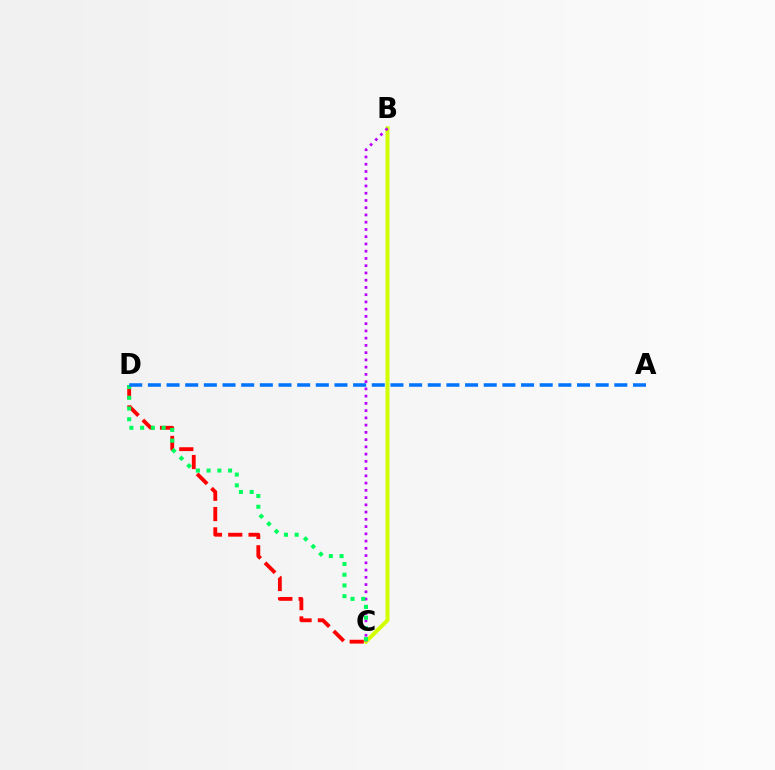{('B', 'C'): [{'color': '#d1ff00', 'line_style': 'solid', 'thickness': 2.87}, {'color': '#b900ff', 'line_style': 'dotted', 'thickness': 1.97}], ('C', 'D'): [{'color': '#ff0000', 'line_style': 'dashed', 'thickness': 2.76}, {'color': '#00ff5c', 'line_style': 'dotted', 'thickness': 2.92}], ('A', 'D'): [{'color': '#0074ff', 'line_style': 'dashed', 'thickness': 2.53}]}